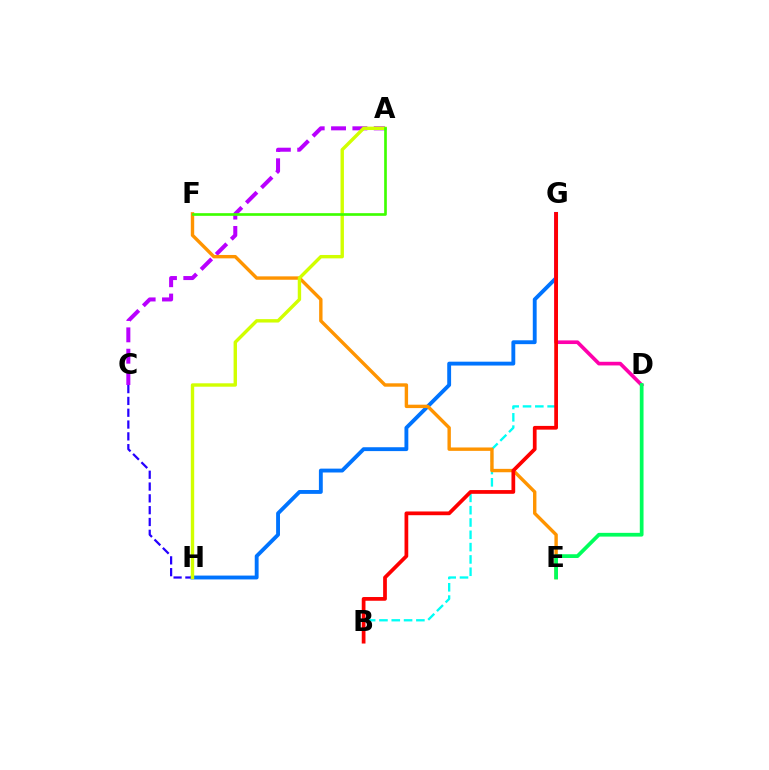{('A', 'C'): [{'color': '#b900ff', 'line_style': 'dashed', 'thickness': 2.9}], ('C', 'H'): [{'color': '#2500ff', 'line_style': 'dashed', 'thickness': 1.6}], ('G', 'H'): [{'color': '#0074ff', 'line_style': 'solid', 'thickness': 2.78}], ('B', 'G'): [{'color': '#00fff6', 'line_style': 'dashed', 'thickness': 1.67}, {'color': '#ff0000', 'line_style': 'solid', 'thickness': 2.69}], ('D', 'G'): [{'color': '#ff00ac', 'line_style': 'solid', 'thickness': 2.63}], ('E', 'F'): [{'color': '#ff9400', 'line_style': 'solid', 'thickness': 2.44}], ('A', 'H'): [{'color': '#d1ff00', 'line_style': 'solid', 'thickness': 2.45}], ('D', 'E'): [{'color': '#00ff5c', 'line_style': 'solid', 'thickness': 2.69}], ('A', 'F'): [{'color': '#3dff00', 'line_style': 'solid', 'thickness': 1.92}]}